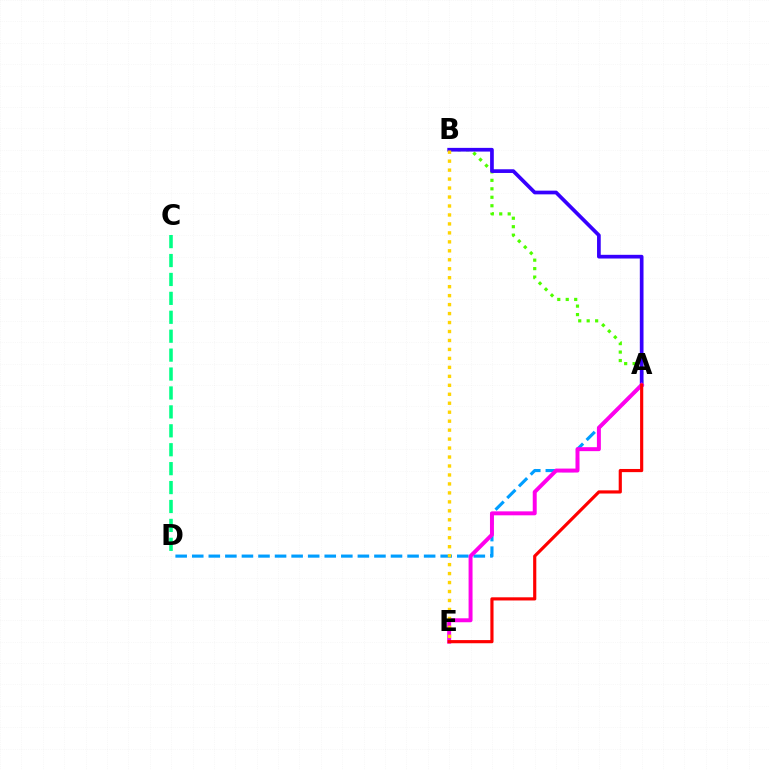{('A', 'B'): [{'color': '#4fff00', 'line_style': 'dotted', 'thickness': 2.3}, {'color': '#3700ff', 'line_style': 'solid', 'thickness': 2.66}], ('A', 'D'): [{'color': '#009eff', 'line_style': 'dashed', 'thickness': 2.25}], ('A', 'E'): [{'color': '#ff00ed', 'line_style': 'solid', 'thickness': 2.85}, {'color': '#ff0000', 'line_style': 'solid', 'thickness': 2.28}], ('B', 'E'): [{'color': '#ffd500', 'line_style': 'dotted', 'thickness': 2.44}], ('C', 'D'): [{'color': '#00ff86', 'line_style': 'dashed', 'thickness': 2.57}]}